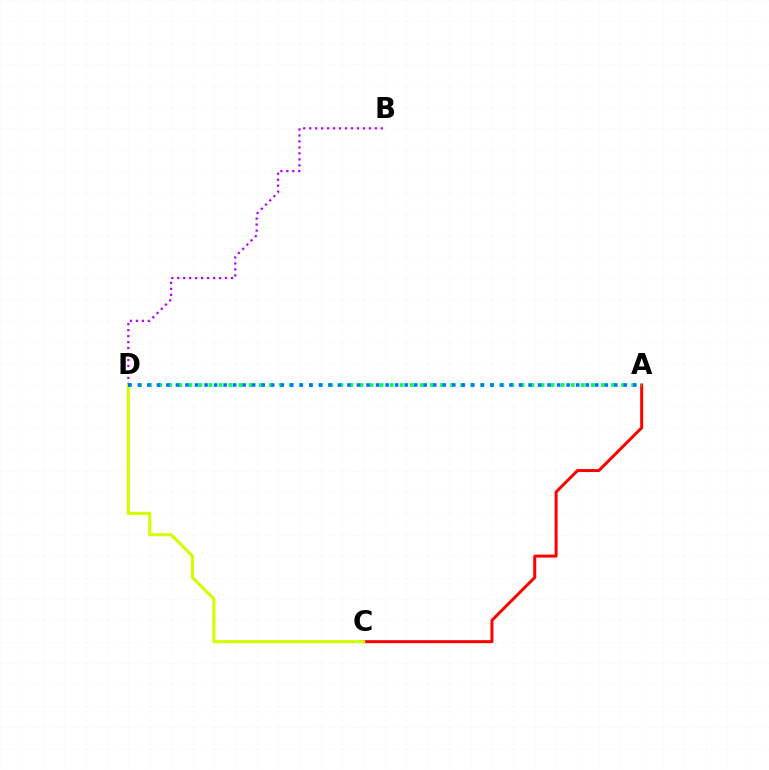{('B', 'D'): [{'color': '#b900ff', 'line_style': 'dotted', 'thickness': 1.62}], ('A', 'C'): [{'color': '#ff0000', 'line_style': 'solid', 'thickness': 2.15}], ('C', 'D'): [{'color': '#d1ff00', 'line_style': 'solid', 'thickness': 2.23}], ('A', 'D'): [{'color': '#00ff5c', 'line_style': 'dotted', 'thickness': 2.73}, {'color': '#0074ff', 'line_style': 'dotted', 'thickness': 2.59}]}